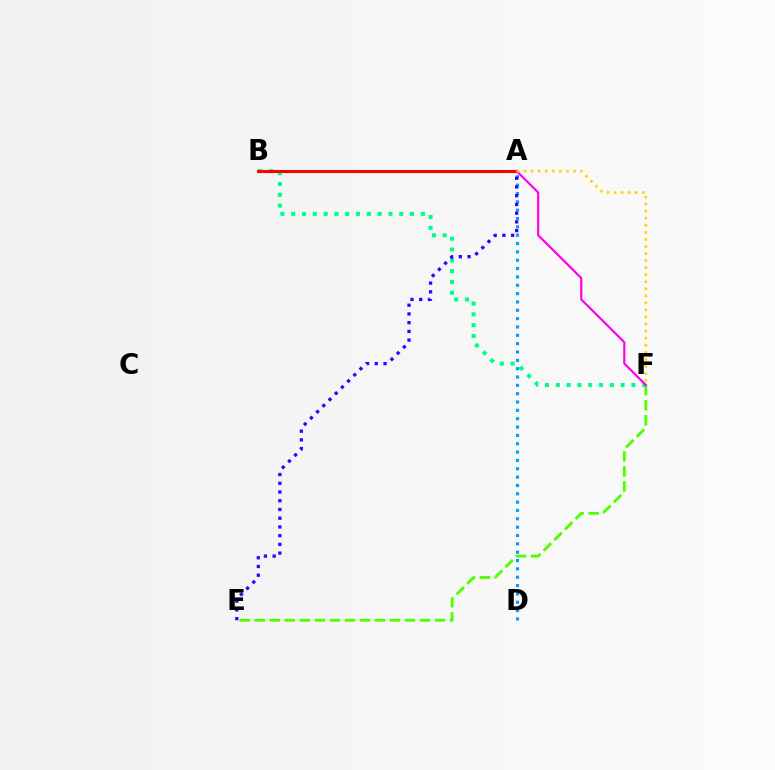{('A', 'D'): [{'color': '#009eff', 'line_style': 'dotted', 'thickness': 2.27}], ('E', 'F'): [{'color': '#4fff00', 'line_style': 'dashed', 'thickness': 2.04}], ('B', 'F'): [{'color': '#00ff86', 'line_style': 'dotted', 'thickness': 2.94}], ('A', 'B'): [{'color': '#ff0000', 'line_style': 'solid', 'thickness': 2.21}], ('A', 'F'): [{'color': '#ff00ed', 'line_style': 'solid', 'thickness': 1.58}, {'color': '#ffd500', 'line_style': 'dotted', 'thickness': 1.92}], ('A', 'E'): [{'color': '#3700ff', 'line_style': 'dotted', 'thickness': 2.37}]}